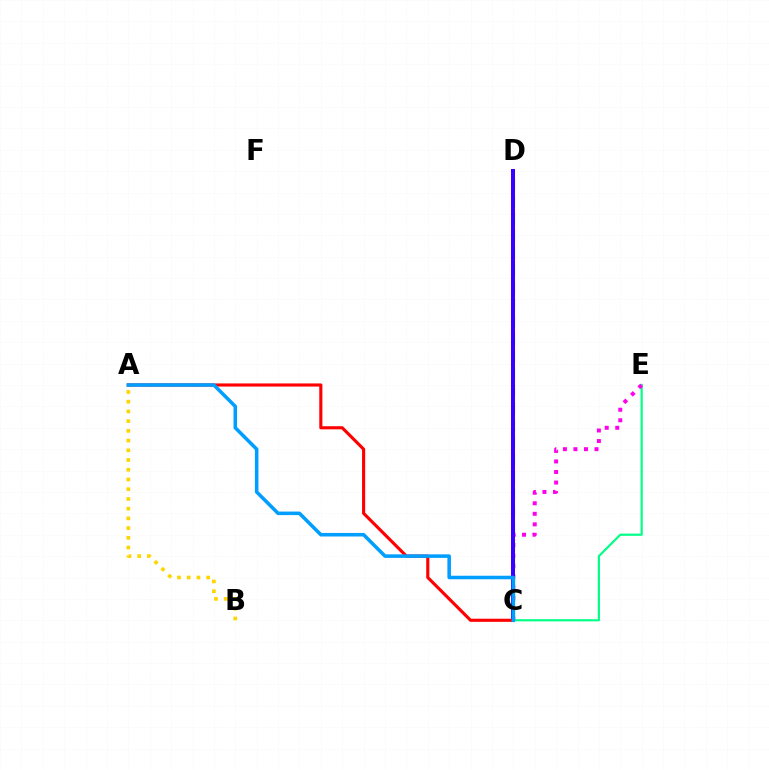{('C', 'D'): [{'color': '#4fff00', 'line_style': 'dashed', 'thickness': 2.34}, {'color': '#3700ff', 'line_style': 'solid', 'thickness': 2.88}], ('C', 'E'): [{'color': '#00ff86', 'line_style': 'solid', 'thickness': 1.57}, {'color': '#ff00ed', 'line_style': 'dotted', 'thickness': 2.86}], ('A', 'C'): [{'color': '#ff0000', 'line_style': 'solid', 'thickness': 2.25}, {'color': '#009eff', 'line_style': 'solid', 'thickness': 2.55}], ('A', 'B'): [{'color': '#ffd500', 'line_style': 'dotted', 'thickness': 2.64}]}